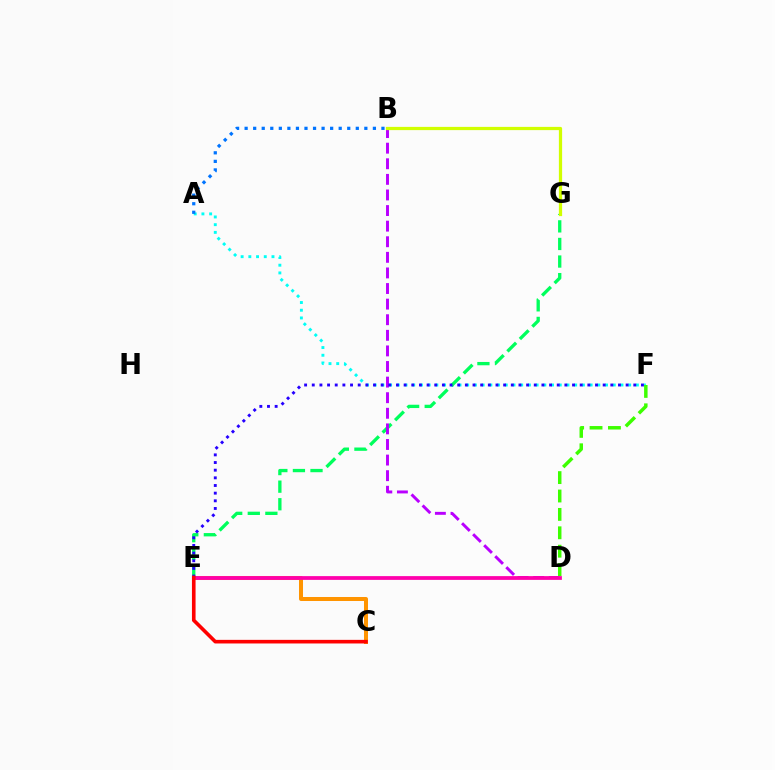{('A', 'F'): [{'color': '#00fff6', 'line_style': 'dotted', 'thickness': 2.1}], ('D', 'F'): [{'color': '#3dff00', 'line_style': 'dashed', 'thickness': 2.5}], ('C', 'E'): [{'color': '#ff9400', 'line_style': 'solid', 'thickness': 2.88}, {'color': '#ff0000', 'line_style': 'solid', 'thickness': 2.6}], ('E', 'G'): [{'color': '#00ff5c', 'line_style': 'dashed', 'thickness': 2.39}], ('A', 'B'): [{'color': '#0074ff', 'line_style': 'dotted', 'thickness': 2.32}], ('B', 'D'): [{'color': '#b900ff', 'line_style': 'dashed', 'thickness': 2.12}], ('B', 'G'): [{'color': '#d1ff00', 'line_style': 'solid', 'thickness': 2.33}], ('D', 'E'): [{'color': '#ff00ac', 'line_style': 'solid', 'thickness': 2.71}], ('E', 'F'): [{'color': '#2500ff', 'line_style': 'dotted', 'thickness': 2.08}]}